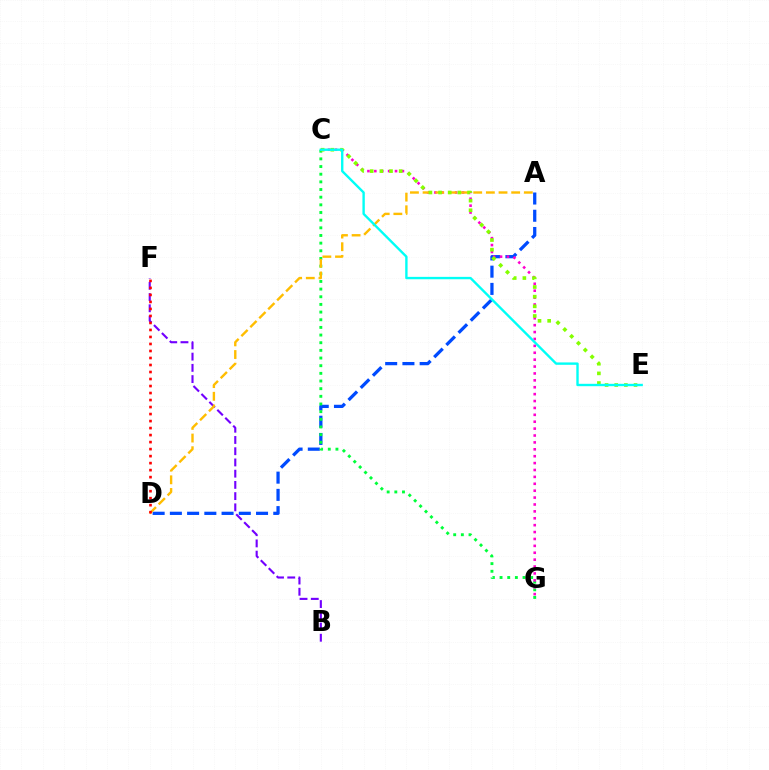{('A', 'D'): [{'color': '#004bff', 'line_style': 'dashed', 'thickness': 2.34}, {'color': '#ffbd00', 'line_style': 'dashed', 'thickness': 1.72}], ('C', 'G'): [{'color': '#00ff39', 'line_style': 'dotted', 'thickness': 2.08}, {'color': '#ff00cf', 'line_style': 'dotted', 'thickness': 1.87}], ('B', 'F'): [{'color': '#7200ff', 'line_style': 'dashed', 'thickness': 1.53}], ('C', 'E'): [{'color': '#84ff00', 'line_style': 'dotted', 'thickness': 2.62}, {'color': '#00fff6', 'line_style': 'solid', 'thickness': 1.71}], ('D', 'F'): [{'color': '#ff0000', 'line_style': 'dotted', 'thickness': 1.9}]}